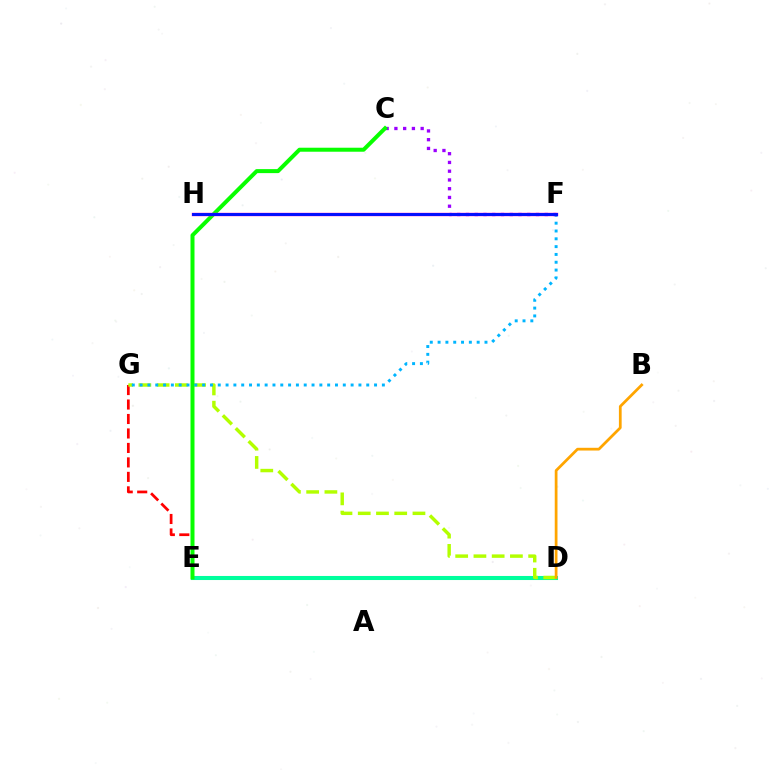{('D', 'E'): [{'color': '#00ff9d', 'line_style': 'solid', 'thickness': 2.92}], ('C', 'F'): [{'color': '#9b00ff', 'line_style': 'dotted', 'thickness': 2.38}], ('E', 'G'): [{'color': '#ff0000', 'line_style': 'dashed', 'thickness': 1.97}], ('D', 'G'): [{'color': '#b3ff00', 'line_style': 'dashed', 'thickness': 2.48}], ('C', 'E'): [{'color': '#08ff00', 'line_style': 'solid', 'thickness': 2.88}], ('B', 'D'): [{'color': '#ffa500', 'line_style': 'solid', 'thickness': 1.98}], ('F', 'G'): [{'color': '#00b5ff', 'line_style': 'dotted', 'thickness': 2.12}], ('F', 'H'): [{'color': '#ff00bd', 'line_style': 'solid', 'thickness': 2.44}, {'color': '#0010ff', 'line_style': 'solid', 'thickness': 2.1}]}